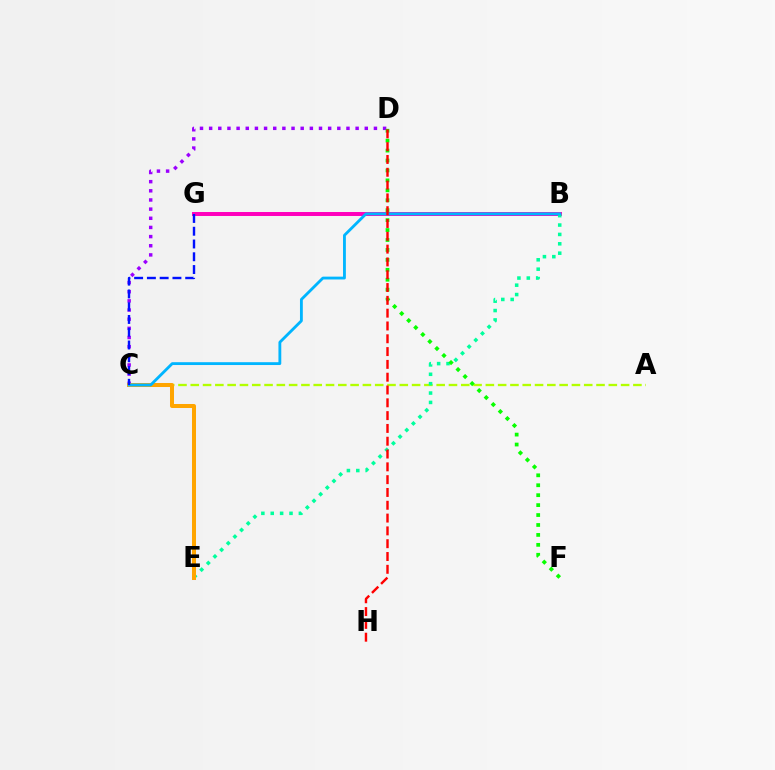{('B', 'G'): [{'color': '#ff00bd', 'line_style': 'solid', 'thickness': 2.86}], ('C', 'D'): [{'color': '#9b00ff', 'line_style': 'dotted', 'thickness': 2.49}], ('A', 'C'): [{'color': '#b3ff00', 'line_style': 'dashed', 'thickness': 1.67}], ('B', 'E'): [{'color': '#00ff9d', 'line_style': 'dotted', 'thickness': 2.55}], ('D', 'F'): [{'color': '#08ff00', 'line_style': 'dotted', 'thickness': 2.7}], ('C', 'E'): [{'color': '#ffa500', 'line_style': 'solid', 'thickness': 2.88}], ('B', 'C'): [{'color': '#00b5ff', 'line_style': 'solid', 'thickness': 2.04}], ('C', 'G'): [{'color': '#0010ff', 'line_style': 'dashed', 'thickness': 1.73}], ('D', 'H'): [{'color': '#ff0000', 'line_style': 'dashed', 'thickness': 1.74}]}